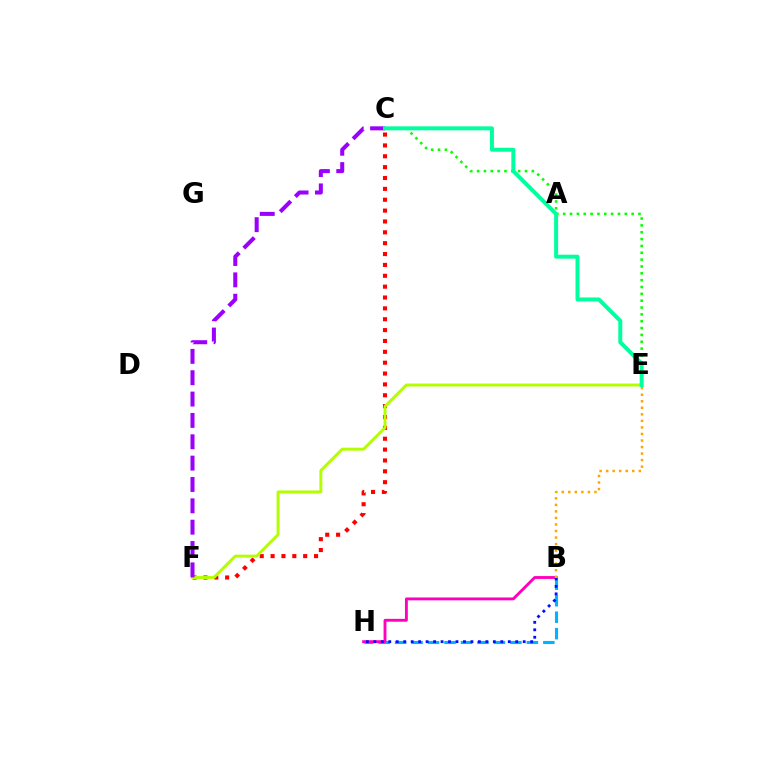{('B', 'H'): [{'color': '#00b5ff', 'line_style': 'dashed', 'thickness': 2.24}, {'color': '#ff00bd', 'line_style': 'solid', 'thickness': 2.06}, {'color': '#0010ff', 'line_style': 'dotted', 'thickness': 2.03}], ('C', 'F'): [{'color': '#ff0000', 'line_style': 'dotted', 'thickness': 2.95}, {'color': '#9b00ff', 'line_style': 'dashed', 'thickness': 2.9}], ('C', 'E'): [{'color': '#08ff00', 'line_style': 'dotted', 'thickness': 1.86}, {'color': '#00ff9d', 'line_style': 'solid', 'thickness': 2.86}], ('B', 'E'): [{'color': '#ffa500', 'line_style': 'dotted', 'thickness': 1.78}], ('E', 'F'): [{'color': '#b3ff00', 'line_style': 'solid', 'thickness': 2.12}]}